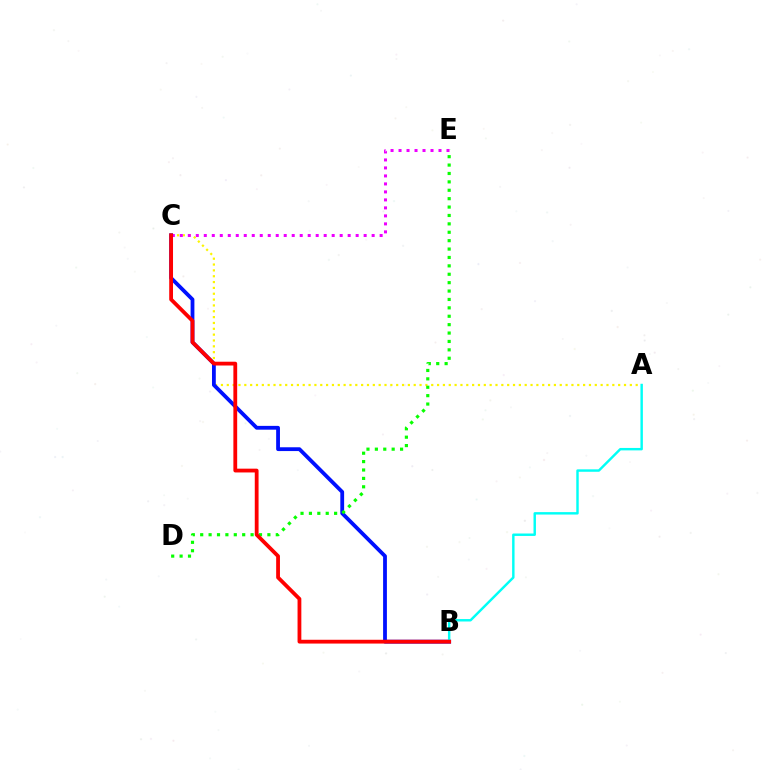{('A', 'C'): [{'color': '#fcf500', 'line_style': 'dotted', 'thickness': 1.59}], ('B', 'C'): [{'color': '#0010ff', 'line_style': 'solid', 'thickness': 2.74}, {'color': '#ff0000', 'line_style': 'solid', 'thickness': 2.73}], ('A', 'B'): [{'color': '#00fff6', 'line_style': 'solid', 'thickness': 1.75}], ('D', 'E'): [{'color': '#08ff00', 'line_style': 'dotted', 'thickness': 2.28}], ('C', 'E'): [{'color': '#ee00ff', 'line_style': 'dotted', 'thickness': 2.17}]}